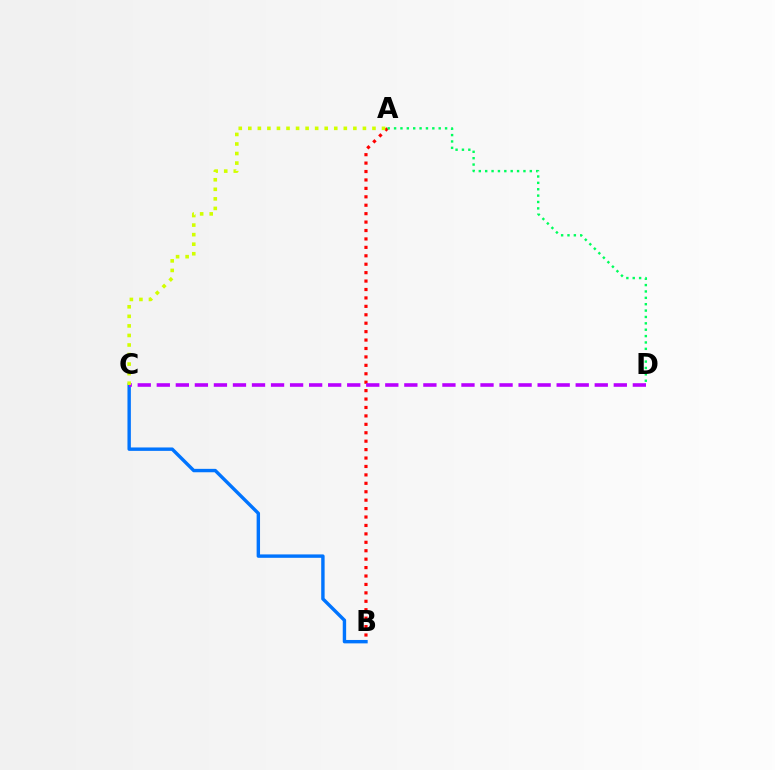{('A', 'B'): [{'color': '#ff0000', 'line_style': 'dotted', 'thickness': 2.29}], ('B', 'C'): [{'color': '#0074ff', 'line_style': 'solid', 'thickness': 2.45}], ('C', 'D'): [{'color': '#b900ff', 'line_style': 'dashed', 'thickness': 2.59}], ('A', 'C'): [{'color': '#d1ff00', 'line_style': 'dotted', 'thickness': 2.59}], ('A', 'D'): [{'color': '#00ff5c', 'line_style': 'dotted', 'thickness': 1.73}]}